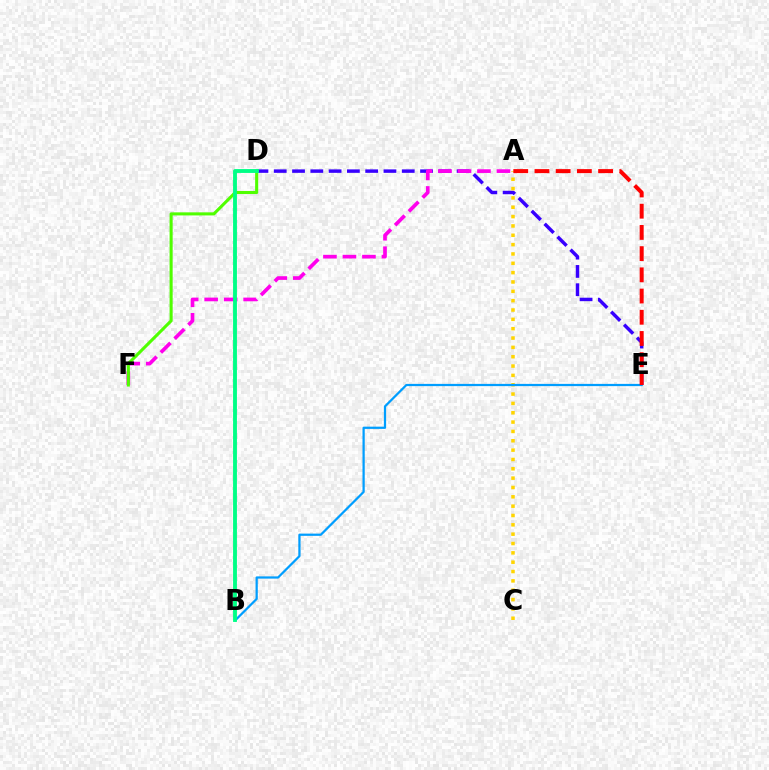{('D', 'E'): [{'color': '#3700ff', 'line_style': 'dashed', 'thickness': 2.48}], ('A', 'F'): [{'color': '#ff00ed', 'line_style': 'dashed', 'thickness': 2.65}], ('D', 'F'): [{'color': '#4fff00', 'line_style': 'solid', 'thickness': 2.21}], ('A', 'C'): [{'color': '#ffd500', 'line_style': 'dotted', 'thickness': 2.54}], ('B', 'E'): [{'color': '#009eff', 'line_style': 'solid', 'thickness': 1.61}], ('B', 'D'): [{'color': '#00ff86', 'line_style': 'solid', 'thickness': 2.78}], ('A', 'E'): [{'color': '#ff0000', 'line_style': 'dashed', 'thickness': 2.88}]}